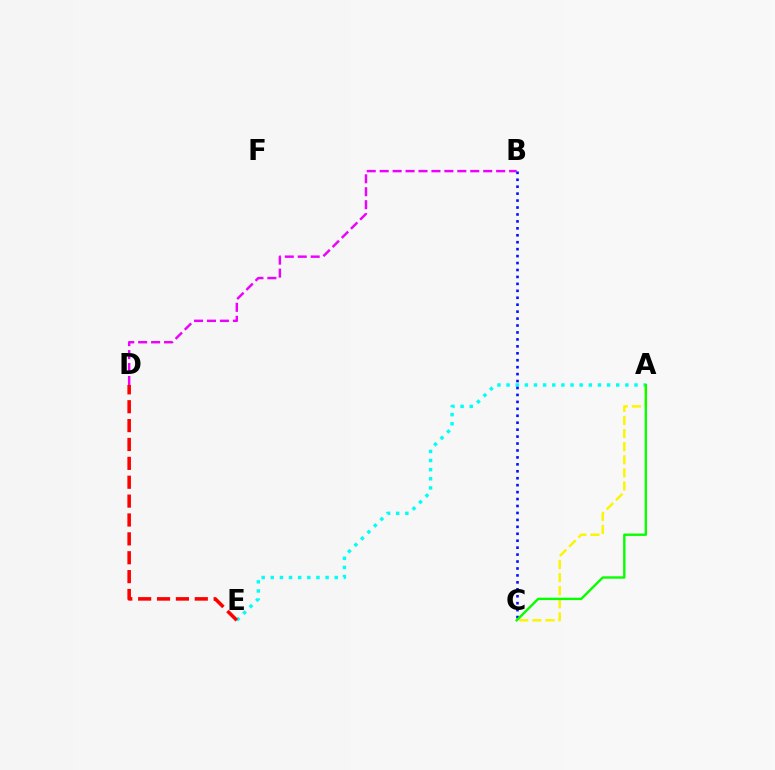{('B', 'D'): [{'color': '#ee00ff', 'line_style': 'dashed', 'thickness': 1.76}], ('A', 'E'): [{'color': '#00fff6', 'line_style': 'dotted', 'thickness': 2.48}], ('D', 'E'): [{'color': '#ff0000', 'line_style': 'dashed', 'thickness': 2.56}], ('A', 'C'): [{'color': '#fcf500', 'line_style': 'dashed', 'thickness': 1.78}, {'color': '#08ff00', 'line_style': 'solid', 'thickness': 1.72}], ('B', 'C'): [{'color': '#0010ff', 'line_style': 'dotted', 'thickness': 1.89}]}